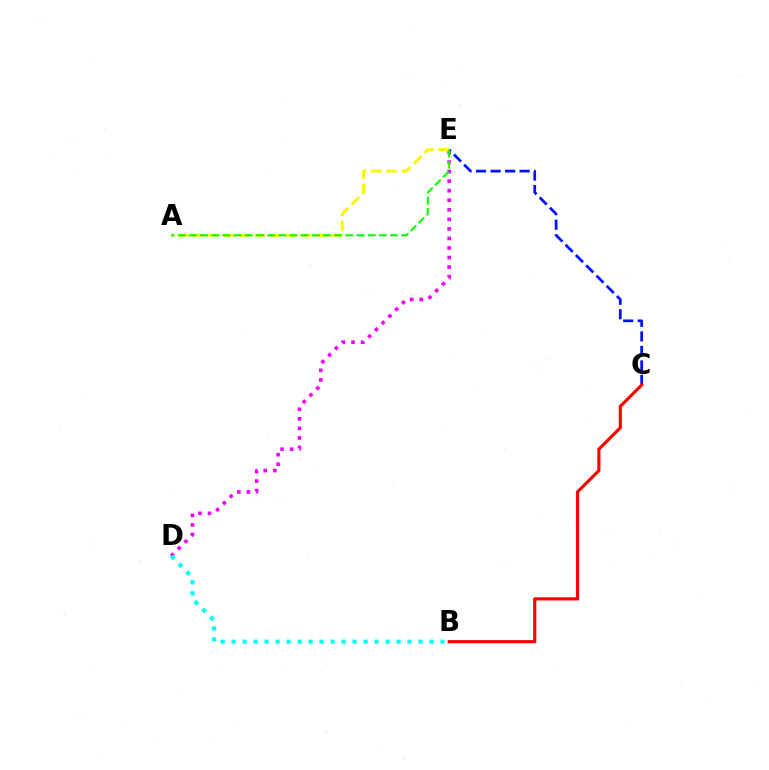{('C', 'E'): [{'color': '#0010ff', 'line_style': 'dashed', 'thickness': 1.97}], ('D', 'E'): [{'color': '#ee00ff', 'line_style': 'dotted', 'thickness': 2.6}], ('B', 'C'): [{'color': '#ff0000', 'line_style': 'solid', 'thickness': 2.26}], ('A', 'E'): [{'color': '#fcf500', 'line_style': 'dashed', 'thickness': 2.08}, {'color': '#08ff00', 'line_style': 'dashed', 'thickness': 1.52}], ('B', 'D'): [{'color': '#00fff6', 'line_style': 'dotted', 'thickness': 2.99}]}